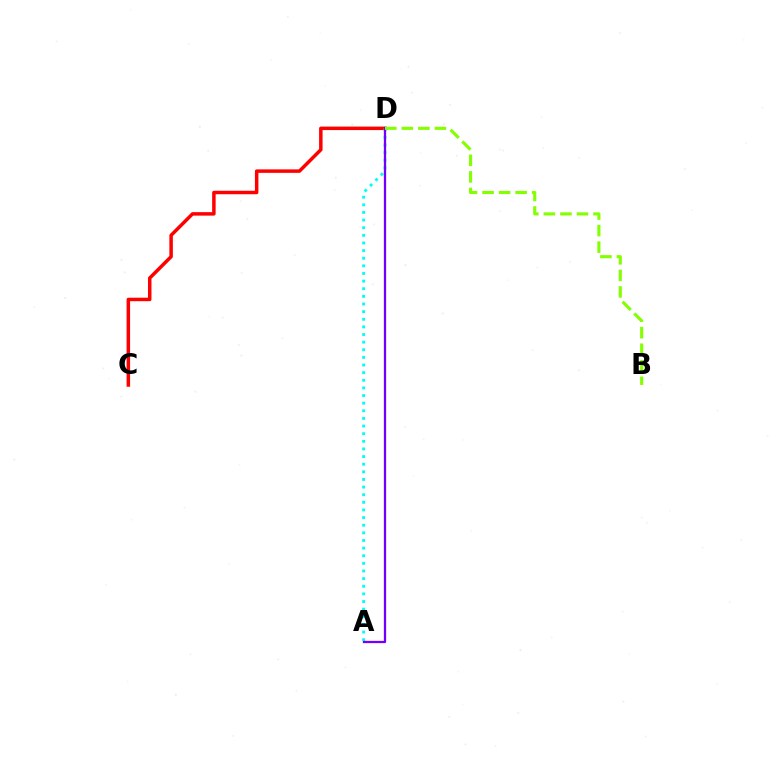{('C', 'D'): [{'color': '#ff0000', 'line_style': 'solid', 'thickness': 2.51}], ('A', 'D'): [{'color': '#00fff6', 'line_style': 'dotted', 'thickness': 2.07}, {'color': '#7200ff', 'line_style': 'solid', 'thickness': 1.64}], ('B', 'D'): [{'color': '#84ff00', 'line_style': 'dashed', 'thickness': 2.25}]}